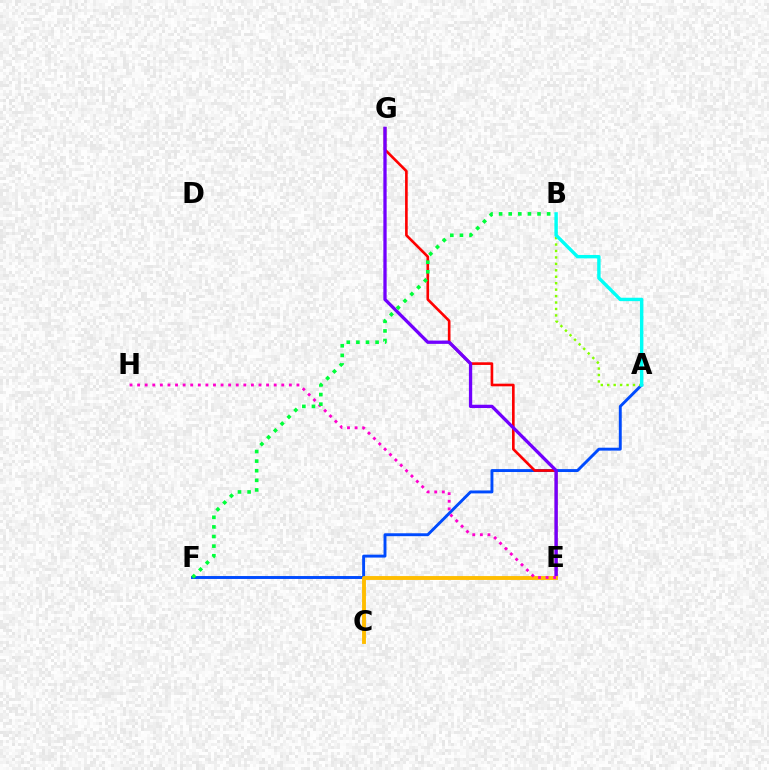{('A', 'F'): [{'color': '#004bff', 'line_style': 'solid', 'thickness': 2.1}], ('E', 'G'): [{'color': '#ff0000', 'line_style': 'solid', 'thickness': 1.9}, {'color': '#7200ff', 'line_style': 'solid', 'thickness': 2.37}], ('C', 'E'): [{'color': '#ffbd00', 'line_style': 'solid', 'thickness': 2.79}], ('E', 'H'): [{'color': '#ff00cf', 'line_style': 'dotted', 'thickness': 2.06}], ('A', 'B'): [{'color': '#84ff00', 'line_style': 'dotted', 'thickness': 1.75}, {'color': '#00fff6', 'line_style': 'solid', 'thickness': 2.45}], ('B', 'F'): [{'color': '#00ff39', 'line_style': 'dotted', 'thickness': 2.61}]}